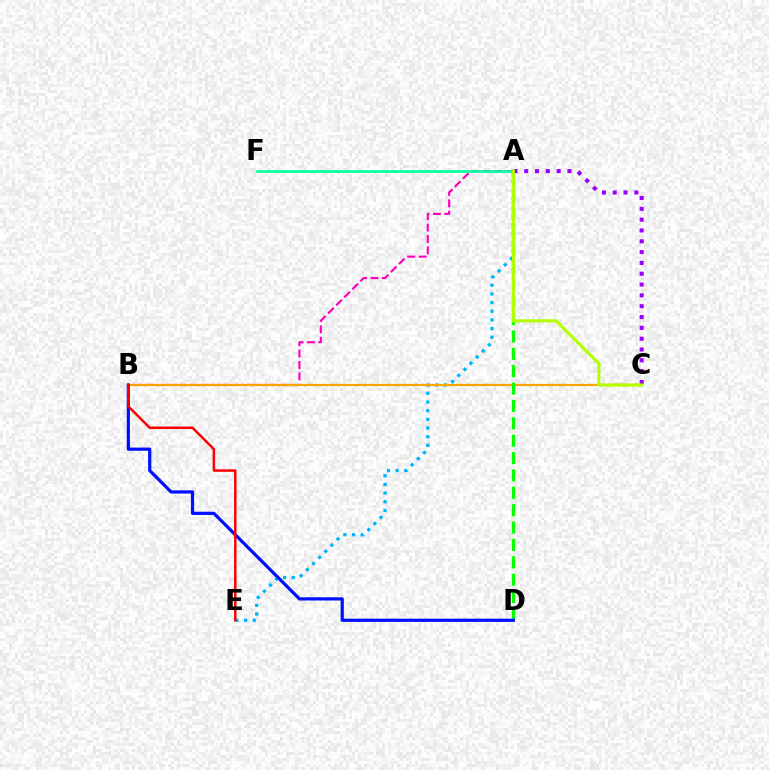{('A', 'E'): [{'color': '#00b5ff', 'line_style': 'dotted', 'thickness': 2.35}], ('A', 'B'): [{'color': '#ff00bd', 'line_style': 'dashed', 'thickness': 1.55}], ('B', 'C'): [{'color': '#ffa500', 'line_style': 'solid', 'thickness': 1.61}], ('A', 'C'): [{'color': '#9b00ff', 'line_style': 'dotted', 'thickness': 2.94}, {'color': '#b3ff00', 'line_style': 'solid', 'thickness': 2.24}], ('A', 'F'): [{'color': '#00ff9d', 'line_style': 'solid', 'thickness': 1.89}], ('A', 'D'): [{'color': '#08ff00', 'line_style': 'dashed', 'thickness': 2.36}], ('B', 'D'): [{'color': '#0010ff', 'line_style': 'solid', 'thickness': 2.31}], ('B', 'E'): [{'color': '#ff0000', 'line_style': 'solid', 'thickness': 1.79}]}